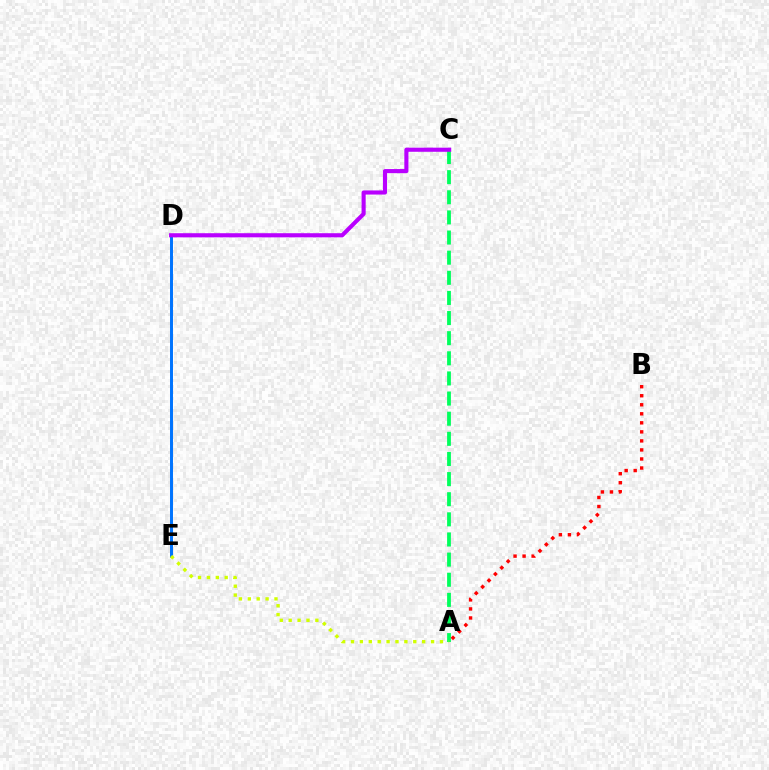{('D', 'E'): [{'color': '#0074ff', 'line_style': 'solid', 'thickness': 2.14}], ('A', 'C'): [{'color': '#00ff5c', 'line_style': 'dashed', 'thickness': 2.73}], ('A', 'B'): [{'color': '#ff0000', 'line_style': 'dotted', 'thickness': 2.45}], ('C', 'D'): [{'color': '#b900ff', 'line_style': 'solid', 'thickness': 2.96}], ('A', 'E'): [{'color': '#d1ff00', 'line_style': 'dotted', 'thickness': 2.42}]}